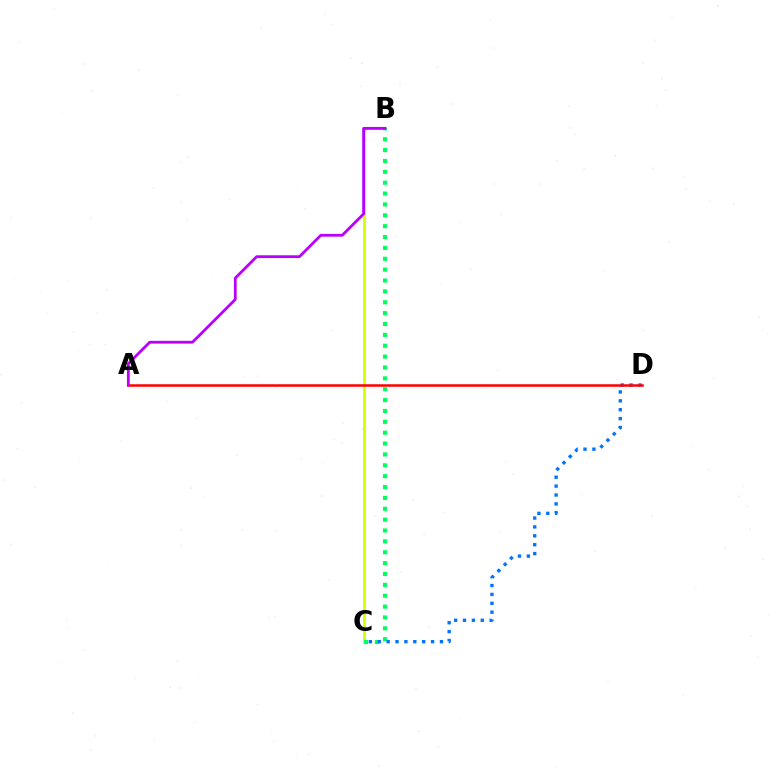{('B', 'C'): [{'color': '#d1ff00', 'line_style': 'solid', 'thickness': 1.98}, {'color': '#00ff5c', 'line_style': 'dotted', 'thickness': 2.95}], ('C', 'D'): [{'color': '#0074ff', 'line_style': 'dotted', 'thickness': 2.41}], ('A', 'D'): [{'color': '#ff0000', 'line_style': 'solid', 'thickness': 1.81}], ('A', 'B'): [{'color': '#b900ff', 'line_style': 'solid', 'thickness': 2.01}]}